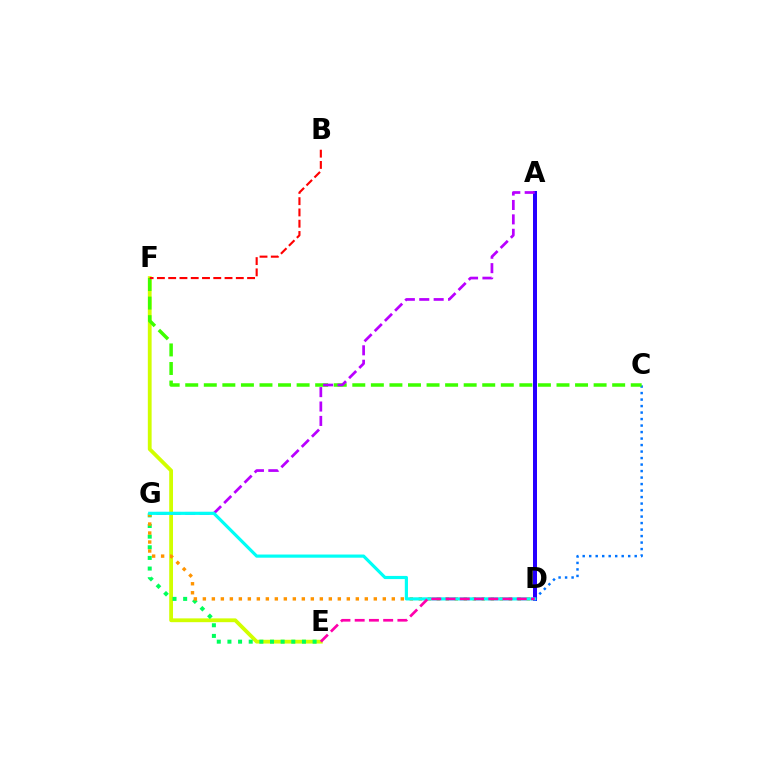{('C', 'D'): [{'color': '#0074ff', 'line_style': 'dotted', 'thickness': 1.77}], ('E', 'F'): [{'color': '#d1ff00', 'line_style': 'solid', 'thickness': 2.73}], ('C', 'F'): [{'color': '#3dff00', 'line_style': 'dashed', 'thickness': 2.52}], ('E', 'G'): [{'color': '#00ff5c', 'line_style': 'dotted', 'thickness': 2.89}], ('A', 'D'): [{'color': '#2500ff', 'line_style': 'solid', 'thickness': 2.88}], ('B', 'F'): [{'color': '#ff0000', 'line_style': 'dashed', 'thickness': 1.53}], ('A', 'G'): [{'color': '#b900ff', 'line_style': 'dashed', 'thickness': 1.96}], ('D', 'G'): [{'color': '#ff9400', 'line_style': 'dotted', 'thickness': 2.44}, {'color': '#00fff6', 'line_style': 'solid', 'thickness': 2.28}], ('D', 'E'): [{'color': '#ff00ac', 'line_style': 'dashed', 'thickness': 1.94}]}